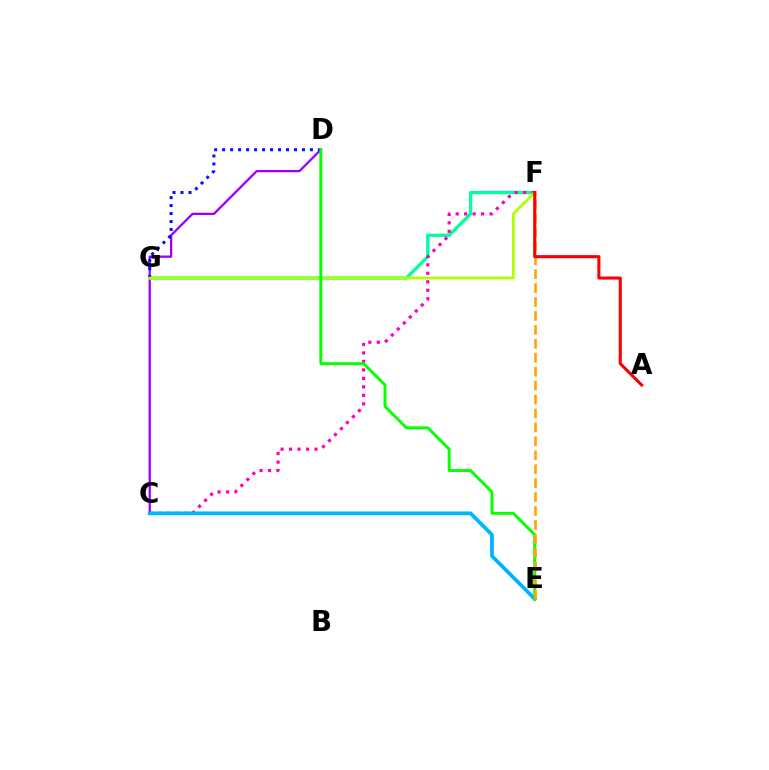{('C', 'D'): [{'color': '#9b00ff', 'line_style': 'solid', 'thickness': 1.65}], ('F', 'G'): [{'color': '#00ff9d', 'line_style': 'solid', 'thickness': 2.4}, {'color': '#b3ff00', 'line_style': 'solid', 'thickness': 2.03}], ('D', 'G'): [{'color': '#0010ff', 'line_style': 'dotted', 'thickness': 2.17}], ('C', 'F'): [{'color': '#ff00bd', 'line_style': 'dotted', 'thickness': 2.3}], ('C', 'E'): [{'color': '#00b5ff', 'line_style': 'solid', 'thickness': 2.7}], ('D', 'E'): [{'color': '#08ff00', 'line_style': 'solid', 'thickness': 2.12}], ('E', 'F'): [{'color': '#ffa500', 'line_style': 'dashed', 'thickness': 1.89}], ('A', 'F'): [{'color': '#ff0000', 'line_style': 'solid', 'thickness': 2.23}]}